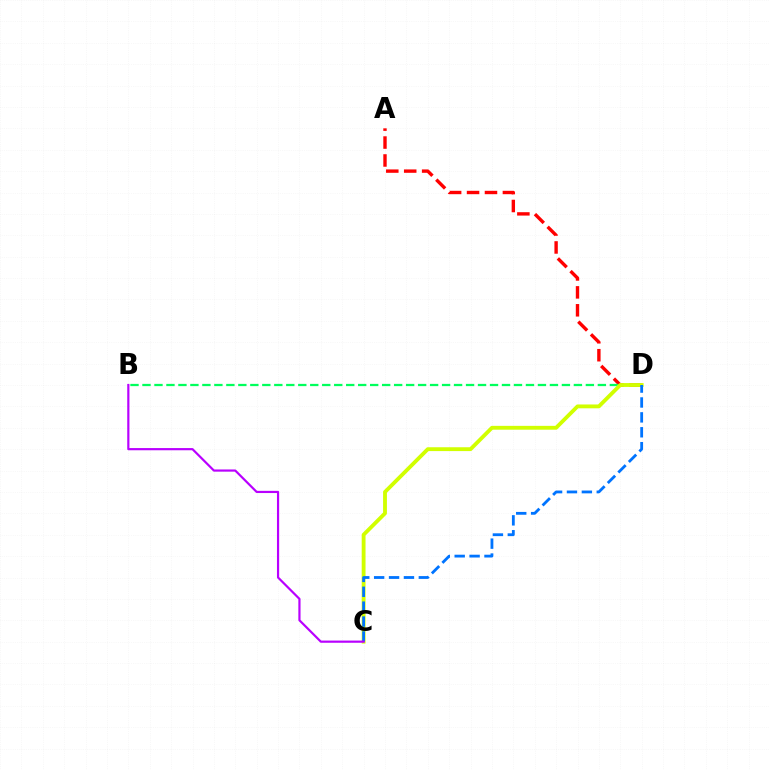{('A', 'D'): [{'color': '#ff0000', 'line_style': 'dashed', 'thickness': 2.44}], ('B', 'D'): [{'color': '#00ff5c', 'line_style': 'dashed', 'thickness': 1.63}], ('C', 'D'): [{'color': '#d1ff00', 'line_style': 'solid', 'thickness': 2.77}, {'color': '#0074ff', 'line_style': 'dashed', 'thickness': 2.02}], ('B', 'C'): [{'color': '#b900ff', 'line_style': 'solid', 'thickness': 1.58}]}